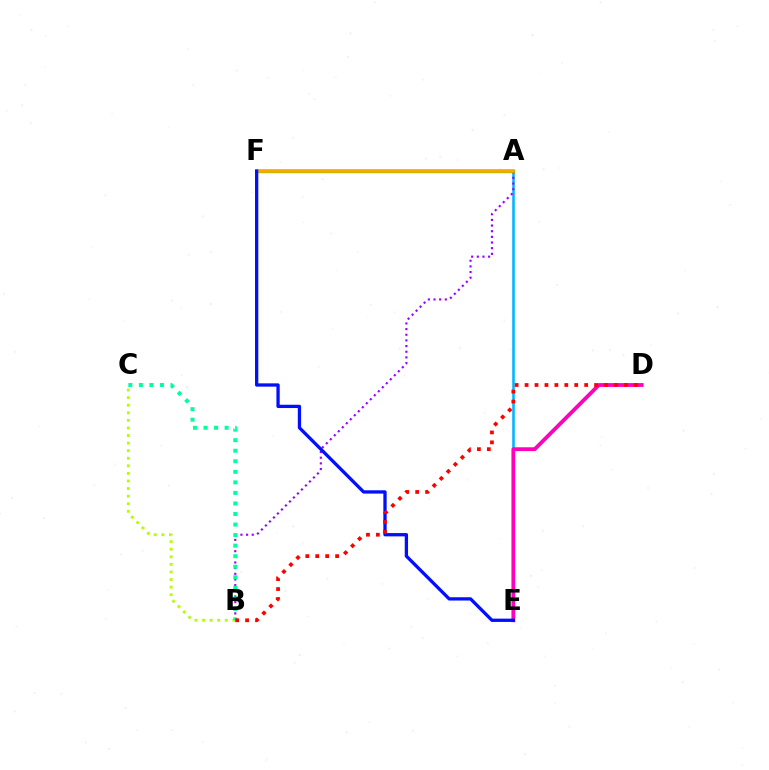{('A', 'E'): [{'color': '#00b5ff', 'line_style': 'solid', 'thickness': 1.84}], ('A', 'F'): [{'color': '#08ff00', 'line_style': 'solid', 'thickness': 2.45}, {'color': '#ffa500', 'line_style': 'solid', 'thickness': 2.59}], ('A', 'B'): [{'color': '#9b00ff', 'line_style': 'dotted', 'thickness': 1.54}], ('D', 'E'): [{'color': '#ff00bd', 'line_style': 'solid', 'thickness': 2.74}], ('B', 'C'): [{'color': '#b3ff00', 'line_style': 'dotted', 'thickness': 2.06}, {'color': '#00ff9d', 'line_style': 'dotted', 'thickness': 2.86}], ('E', 'F'): [{'color': '#0010ff', 'line_style': 'solid', 'thickness': 2.37}], ('B', 'D'): [{'color': '#ff0000', 'line_style': 'dotted', 'thickness': 2.7}]}